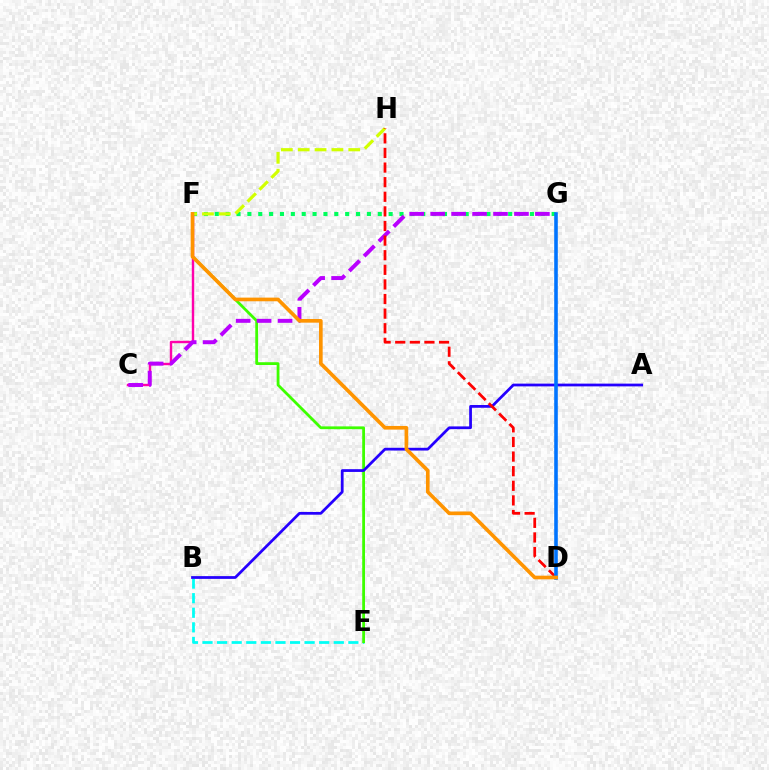{('F', 'G'): [{'color': '#00ff5c', 'line_style': 'dotted', 'thickness': 2.95}], ('B', 'E'): [{'color': '#00fff6', 'line_style': 'dashed', 'thickness': 1.98}], ('E', 'F'): [{'color': '#3dff00', 'line_style': 'solid', 'thickness': 2.01}], ('C', 'F'): [{'color': '#ff00ac', 'line_style': 'solid', 'thickness': 1.74}], ('A', 'B'): [{'color': '#2500ff', 'line_style': 'solid', 'thickness': 1.98}], ('F', 'H'): [{'color': '#d1ff00', 'line_style': 'dashed', 'thickness': 2.29}], ('C', 'G'): [{'color': '#b900ff', 'line_style': 'dashed', 'thickness': 2.85}], ('D', 'H'): [{'color': '#ff0000', 'line_style': 'dashed', 'thickness': 1.98}], ('D', 'G'): [{'color': '#0074ff', 'line_style': 'solid', 'thickness': 2.58}], ('D', 'F'): [{'color': '#ff9400', 'line_style': 'solid', 'thickness': 2.63}]}